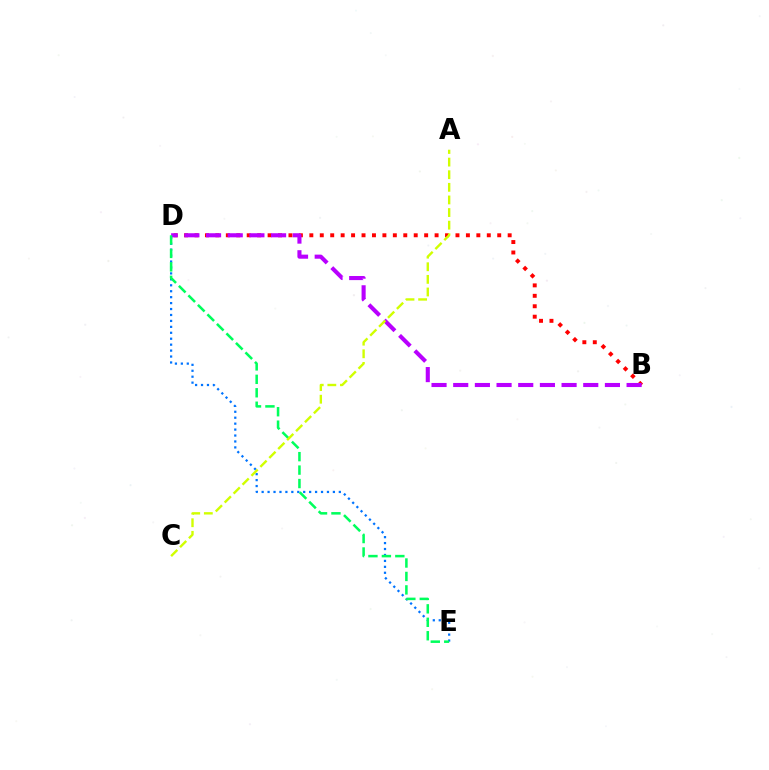{('D', 'E'): [{'color': '#0074ff', 'line_style': 'dotted', 'thickness': 1.61}, {'color': '#00ff5c', 'line_style': 'dashed', 'thickness': 1.83}], ('B', 'D'): [{'color': '#ff0000', 'line_style': 'dotted', 'thickness': 2.84}, {'color': '#b900ff', 'line_style': 'dashed', 'thickness': 2.94}], ('A', 'C'): [{'color': '#d1ff00', 'line_style': 'dashed', 'thickness': 1.71}]}